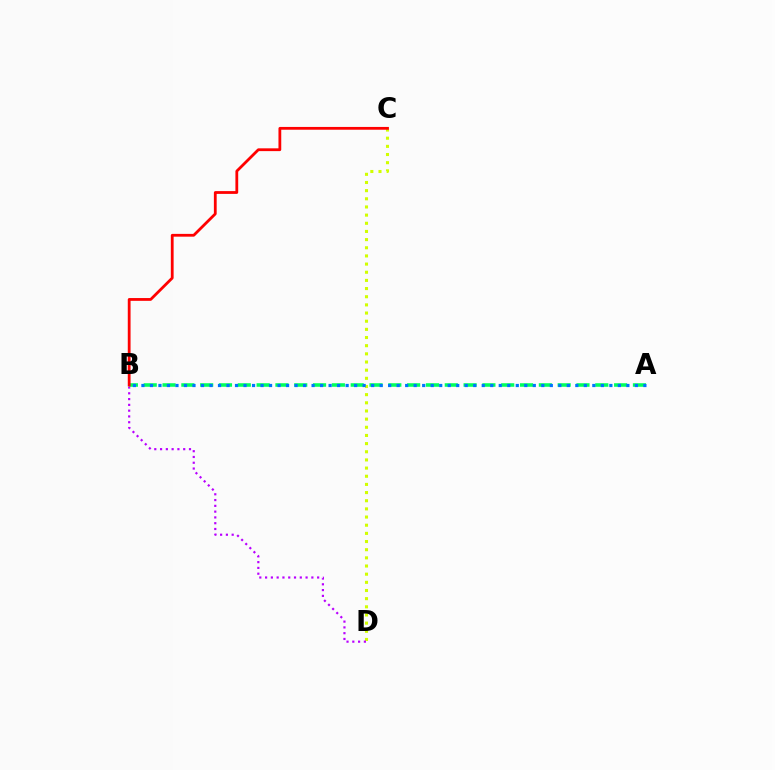{('C', 'D'): [{'color': '#d1ff00', 'line_style': 'dotted', 'thickness': 2.22}], ('B', 'D'): [{'color': '#b900ff', 'line_style': 'dotted', 'thickness': 1.57}], ('A', 'B'): [{'color': '#00ff5c', 'line_style': 'dashed', 'thickness': 2.56}, {'color': '#0074ff', 'line_style': 'dotted', 'thickness': 2.31}], ('B', 'C'): [{'color': '#ff0000', 'line_style': 'solid', 'thickness': 2.01}]}